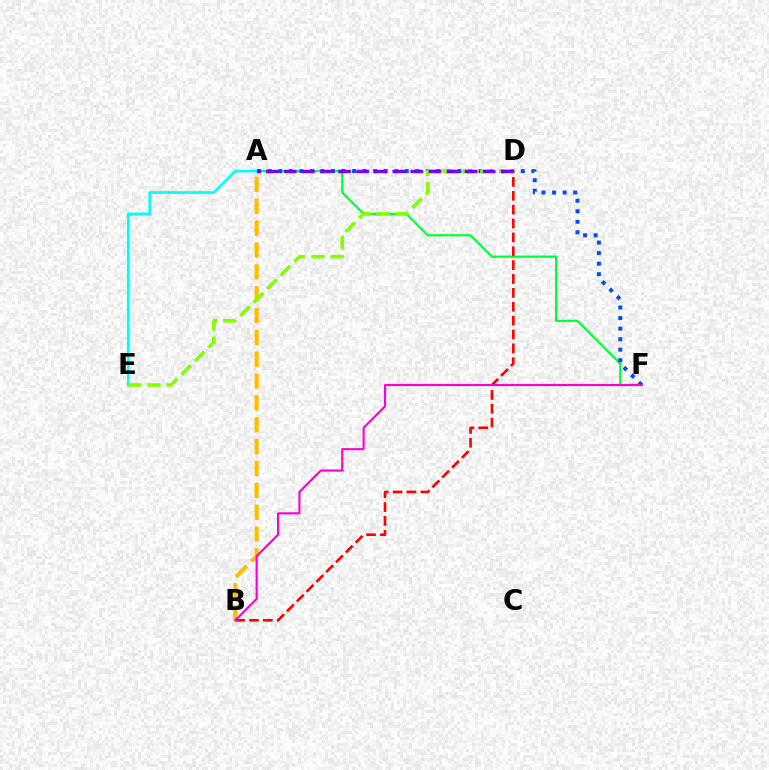{('A', 'B'): [{'color': '#ffbd00', 'line_style': 'dashed', 'thickness': 2.97}], ('A', 'F'): [{'color': '#00ff39', 'line_style': 'solid', 'thickness': 1.59}, {'color': '#004bff', 'line_style': 'dotted', 'thickness': 2.86}], ('B', 'D'): [{'color': '#ff0000', 'line_style': 'dashed', 'thickness': 1.88}], ('A', 'E'): [{'color': '#00fff6', 'line_style': 'solid', 'thickness': 1.91}], ('D', 'E'): [{'color': '#84ff00', 'line_style': 'dashed', 'thickness': 2.6}], ('A', 'D'): [{'color': '#7200ff', 'line_style': 'dashed', 'thickness': 2.45}], ('B', 'F'): [{'color': '#ff00cf', 'line_style': 'solid', 'thickness': 1.52}]}